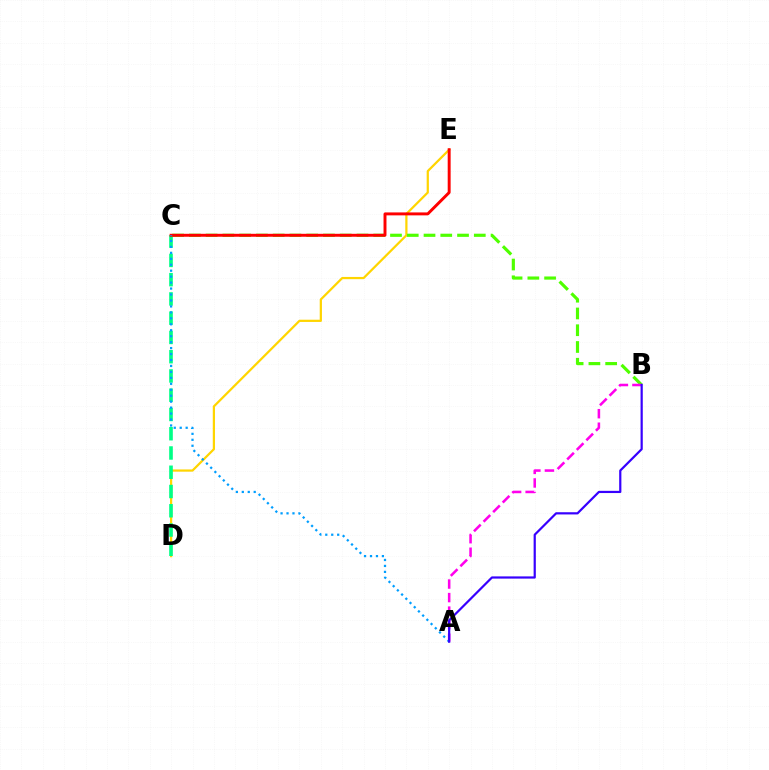{('D', 'E'): [{'color': '#ffd500', 'line_style': 'solid', 'thickness': 1.6}], ('C', 'D'): [{'color': '#00ff86', 'line_style': 'dashed', 'thickness': 2.62}], ('B', 'C'): [{'color': '#4fff00', 'line_style': 'dashed', 'thickness': 2.28}], ('C', 'E'): [{'color': '#ff0000', 'line_style': 'solid', 'thickness': 2.12}], ('A', 'B'): [{'color': '#ff00ed', 'line_style': 'dashed', 'thickness': 1.84}, {'color': '#3700ff', 'line_style': 'solid', 'thickness': 1.59}], ('A', 'C'): [{'color': '#009eff', 'line_style': 'dotted', 'thickness': 1.62}]}